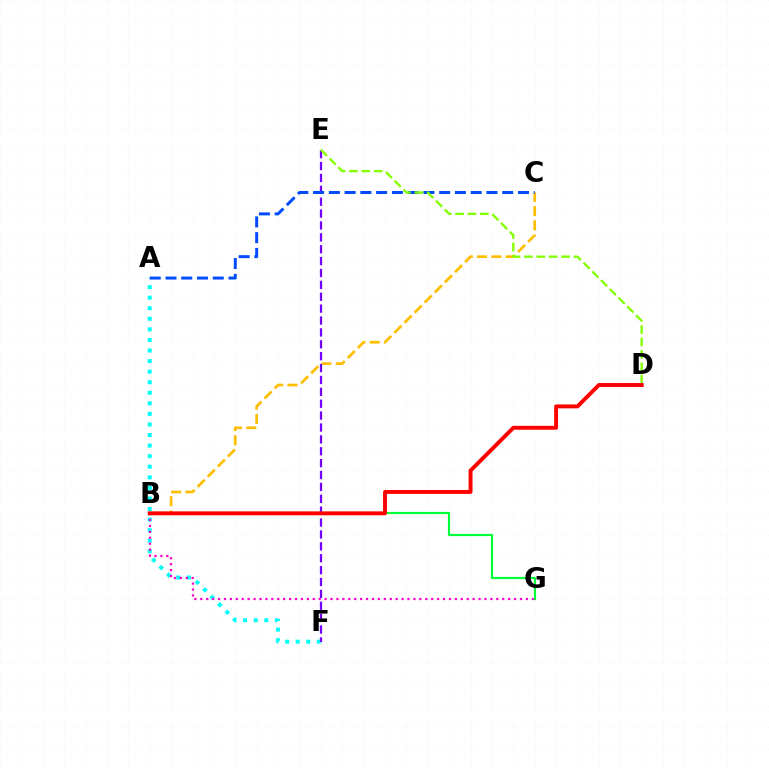{('A', 'F'): [{'color': '#00fff6', 'line_style': 'dotted', 'thickness': 2.87}], ('B', 'C'): [{'color': '#ffbd00', 'line_style': 'dashed', 'thickness': 1.94}], ('B', 'G'): [{'color': '#ff00cf', 'line_style': 'dotted', 'thickness': 1.61}, {'color': '#00ff39', 'line_style': 'solid', 'thickness': 1.57}], ('E', 'F'): [{'color': '#7200ff', 'line_style': 'dashed', 'thickness': 1.61}], ('A', 'C'): [{'color': '#004bff', 'line_style': 'dashed', 'thickness': 2.14}], ('D', 'E'): [{'color': '#84ff00', 'line_style': 'dashed', 'thickness': 1.68}], ('B', 'D'): [{'color': '#ff0000', 'line_style': 'solid', 'thickness': 2.82}]}